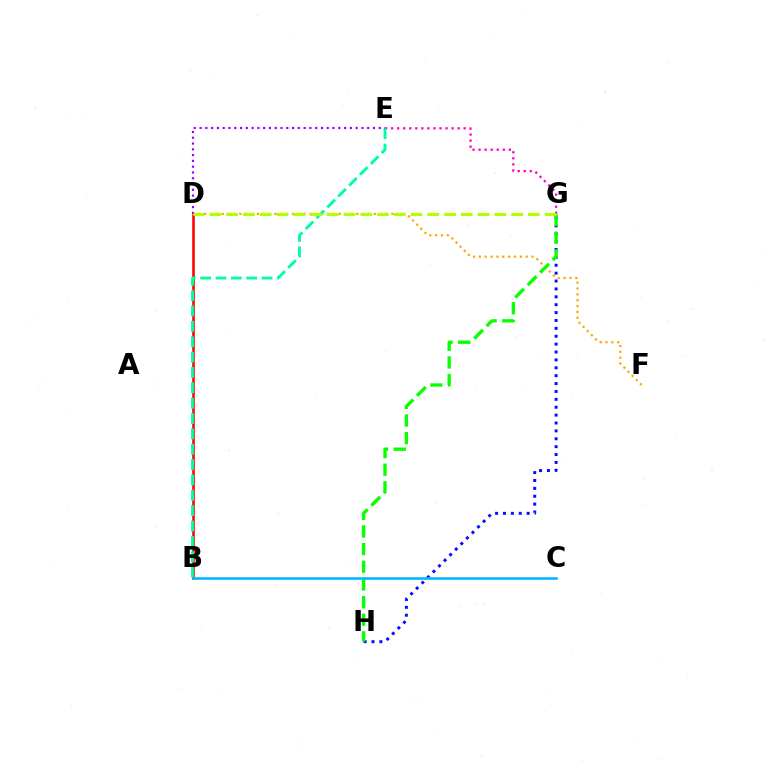{('B', 'D'): [{'color': '#ff0000', 'line_style': 'solid', 'thickness': 1.85}], ('E', 'G'): [{'color': '#ff00bd', 'line_style': 'dotted', 'thickness': 1.64}], ('D', 'F'): [{'color': '#ffa500', 'line_style': 'dotted', 'thickness': 1.59}], ('G', 'H'): [{'color': '#0010ff', 'line_style': 'dotted', 'thickness': 2.14}, {'color': '#08ff00', 'line_style': 'dashed', 'thickness': 2.4}], ('B', 'C'): [{'color': '#00b5ff', 'line_style': 'solid', 'thickness': 1.84}], ('B', 'E'): [{'color': '#00ff9d', 'line_style': 'dashed', 'thickness': 2.09}], ('D', 'E'): [{'color': '#9b00ff', 'line_style': 'dotted', 'thickness': 1.57}], ('D', 'G'): [{'color': '#b3ff00', 'line_style': 'dashed', 'thickness': 2.28}]}